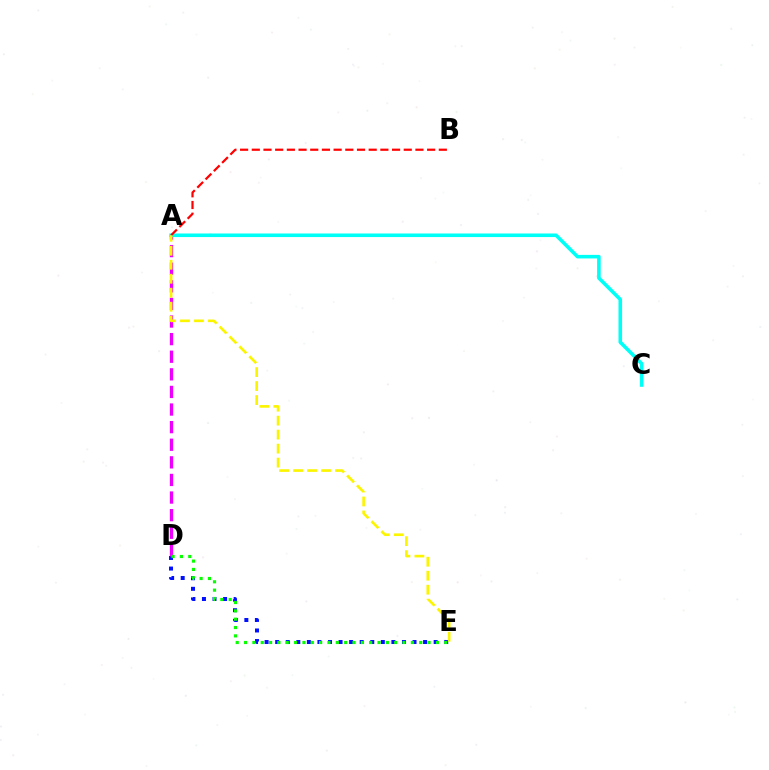{('D', 'E'): [{'color': '#0010ff', 'line_style': 'dotted', 'thickness': 2.87}, {'color': '#08ff00', 'line_style': 'dotted', 'thickness': 2.27}], ('A', 'D'): [{'color': '#ee00ff', 'line_style': 'dashed', 'thickness': 2.39}], ('A', 'C'): [{'color': '#00fff6', 'line_style': 'solid', 'thickness': 2.57}], ('A', 'B'): [{'color': '#ff0000', 'line_style': 'dashed', 'thickness': 1.59}], ('A', 'E'): [{'color': '#fcf500', 'line_style': 'dashed', 'thickness': 1.9}]}